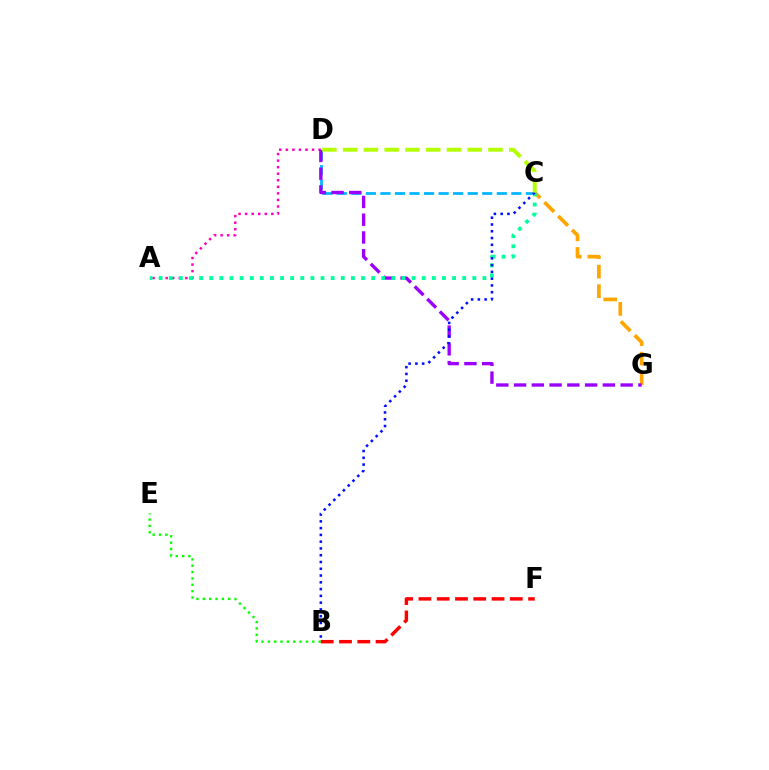{('A', 'D'): [{'color': '#ff00bd', 'line_style': 'dotted', 'thickness': 1.78}], ('B', 'E'): [{'color': '#08ff00', 'line_style': 'dotted', 'thickness': 1.73}], ('C', 'D'): [{'color': '#00b5ff', 'line_style': 'dashed', 'thickness': 1.98}, {'color': '#b3ff00', 'line_style': 'dashed', 'thickness': 2.82}], ('C', 'G'): [{'color': '#ffa500', 'line_style': 'dashed', 'thickness': 2.65}], ('D', 'G'): [{'color': '#9b00ff', 'line_style': 'dashed', 'thickness': 2.41}], ('A', 'C'): [{'color': '#00ff9d', 'line_style': 'dotted', 'thickness': 2.75}], ('B', 'C'): [{'color': '#0010ff', 'line_style': 'dotted', 'thickness': 1.84}], ('B', 'F'): [{'color': '#ff0000', 'line_style': 'dashed', 'thickness': 2.48}]}